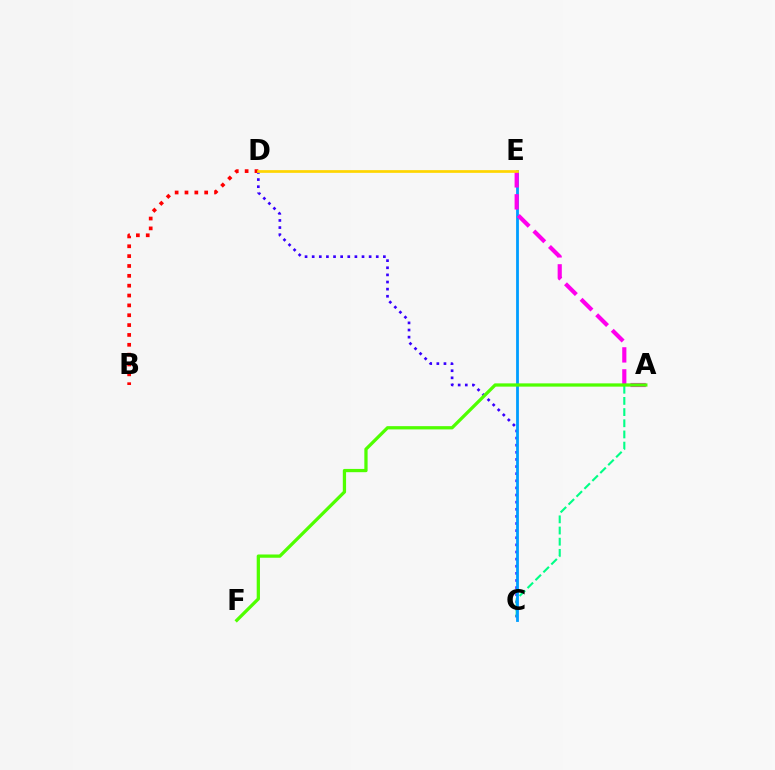{('C', 'D'): [{'color': '#3700ff', 'line_style': 'dotted', 'thickness': 1.93}], ('A', 'C'): [{'color': '#00ff86', 'line_style': 'dashed', 'thickness': 1.52}], ('C', 'E'): [{'color': '#009eff', 'line_style': 'solid', 'thickness': 2.02}], ('A', 'E'): [{'color': '#ff00ed', 'line_style': 'dashed', 'thickness': 2.99}], ('B', 'D'): [{'color': '#ff0000', 'line_style': 'dotted', 'thickness': 2.68}], ('D', 'E'): [{'color': '#ffd500', 'line_style': 'solid', 'thickness': 1.95}], ('A', 'F'): [{'color': '#4fff00', 'line_style': 'solid', 'thickness': 2.35}]}